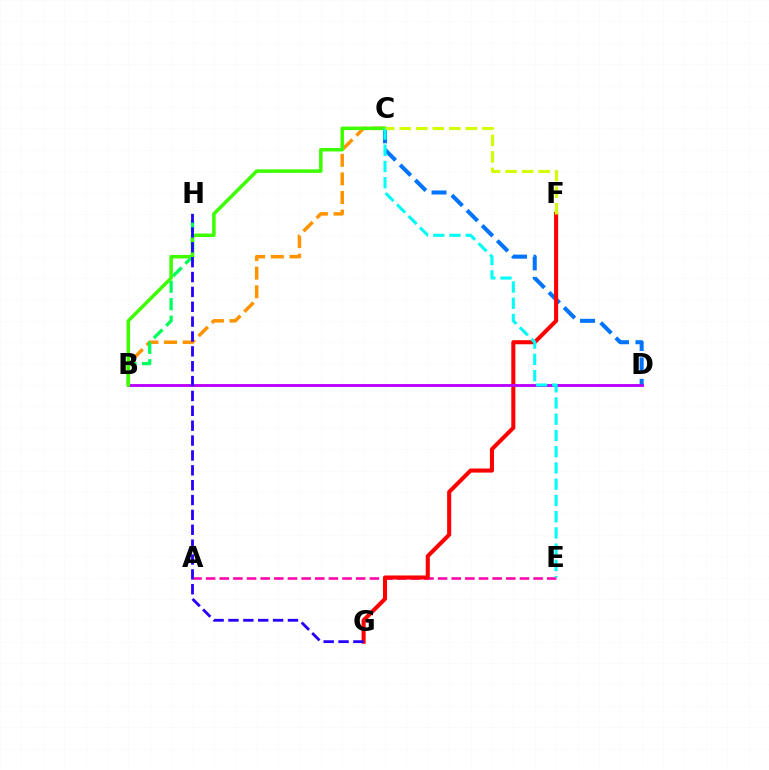{('B', 'C'): [{'color': '#ff9400', 'line_style': 'dashed', 'thickness': 2.53}, {'color': '#3dff00', 'line_style': 'solid', 'thickness': 2.52}], ('C', 'D'): [{'color': '#0074ff', 'line_style': 'dashed', 'thickness': 2.91}], ('A', 'E'): [{'color': '#ff00ac', 'line_style': 'dashed', 'thickness': 1.85}], ('B', 'H'): [{'color': '#00ff5c', 'line_style': 'dashed', 'thickness': 2.38}], ('F', 'G'): [{'color': '#ff0000', 'line_style': 'solid', 'thickness': 2.92}], ('B', 'D'): [{'color': '#b900ff', 'line_style': 'solid', 'thickness': 2.06}], ('C', 'E'): [{'color': '#00fff6', 'line_style': 'dashed', 'thickness': 2.21}], ('G', 'H'): [{'color': '#2500ff', 'line_style': 'dashed', 'thickness': 2.02}], ('C', 'F'): [{'color': '#d1ff00', 'line_style': 'dashed', 'thickness': 2.25}]}